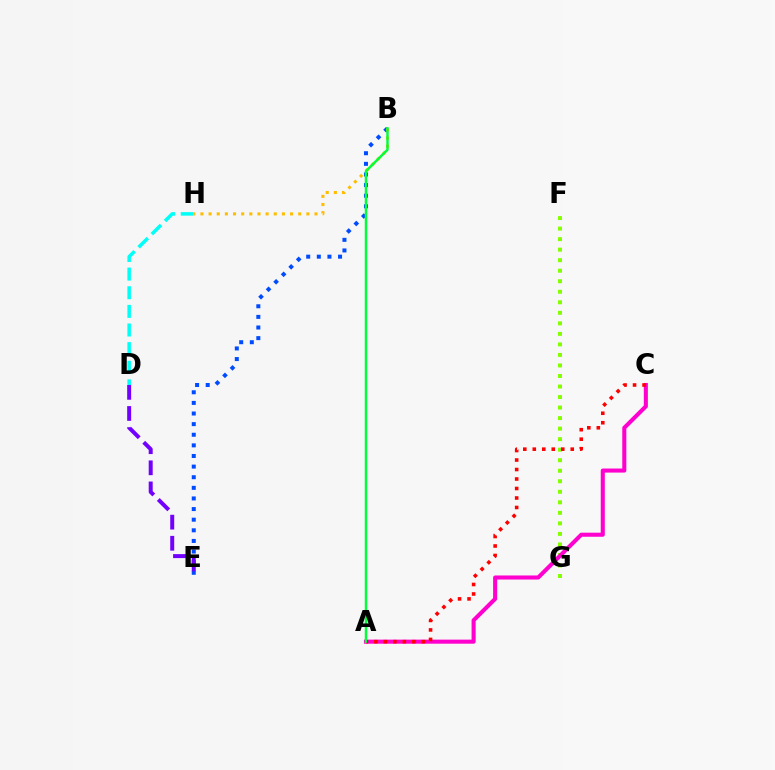{('F', 'G'): [{'color': '#84ff00', 'line_style': 'dotted', 'thickness': 2.86}], ('D', 'H'): [{'color': '#00fff6', 'line_style': 'dashed', 'thickness': 2.53}], ('A', 'C'): [{'color': '#ff00cf', 'line_style': 'solid', 'thickness': 2.93}, {'color': '#ff0000', 'line_style': 'dotted', 'thickness': 2.58}], ('B', 'E'): [{'color': '#004bff', 'line_style': 'dotted', 'thickness': 2.88}], ('D', 'E'): [{'color': '#7200ff', 'line_style': 'dashed', 'thickness': 2.87}], ('B', 'H'): [{'color': '#ffbd00', 'line_style': 'dotted', 'thickness': 2.21}], ('A', 'B'): [{'color': '#00ff39', 'line_style': 'solid', 'thickness': 1.76}]}